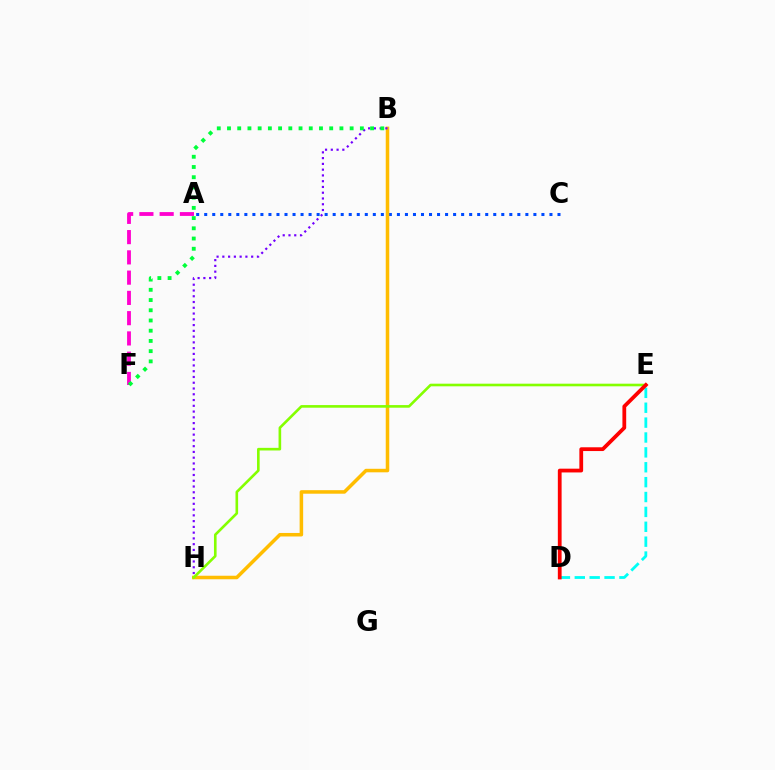{('A', 'C'): [{'color': '#004bff', 'line_style': 'dotted', 'thickness': 2.18}], ('B', 'H'): [{'color': '#ffbd00', 'line_style': 'solid', 'thickness': 2.54}, {'color': '#7200ff', 'line_style': 'dotted', 'thickness': 1.57}], ('A', 'F'): [{'color': '#ff00cf', 'line_style': 'dashed', 'thickness': 2.75}], ('B', 'F'): [{'color': '#00ff39', 'line_style': 'dotted', 'thickness': 2.78}], ('D', 'E'): [{'color': '#00fff6', 'line_style': 'dashed', 'thickness': 2.02}, {'color': '#ff0000', 'line_style': 'solid', 'thickness': 2.71}], ('E', 'H'): [{'color': '#84ff00', 'line_style': 'solid', 'thickness': 1.89}]}